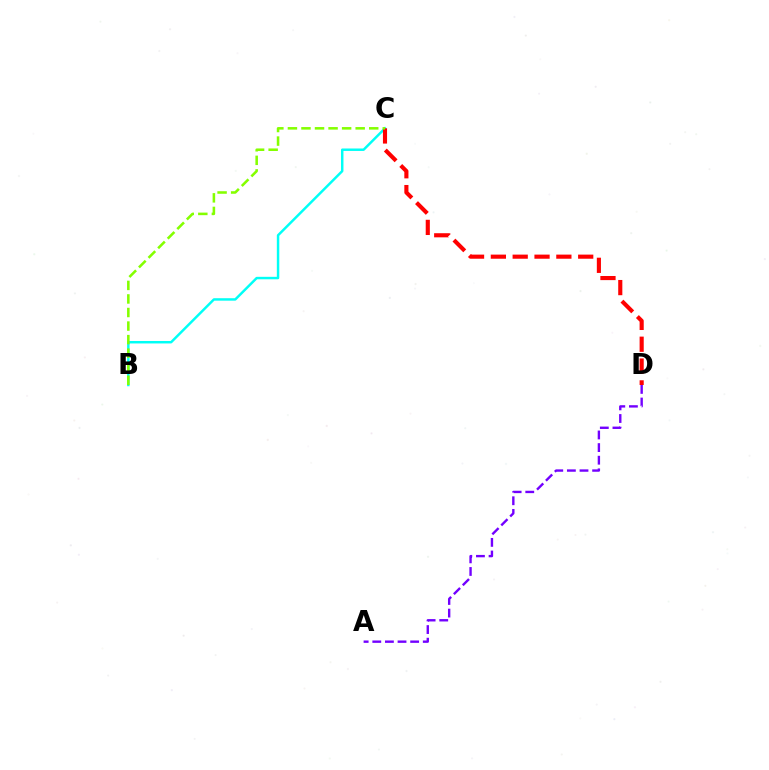{('B', 'C'): [{'color': '#00fff6', 'line_style': 'solid', 'thickness': 1.78}, {'color': '#84ff00', 'line_style': 'dashed', 'thickness': 1.84}], ('A', 'D'): [{'color': '#7200ff', 'line_style': 'dashed', 'thickness': 1.71}], ('C', 'D'): [{'color': '#ff0000', 'line_style': 'dashed', 'thickness': 2.97}]}